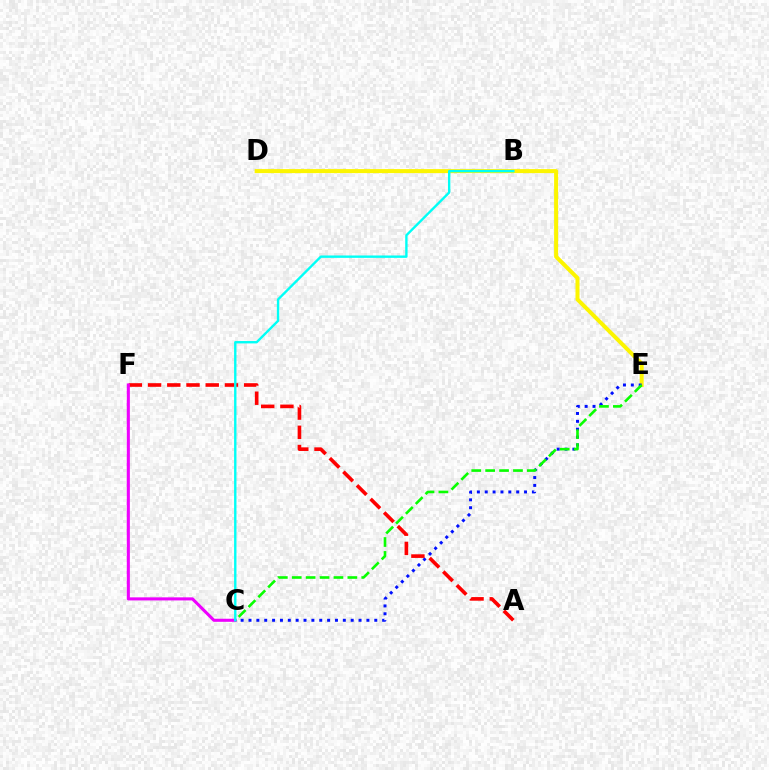{('D', 'E'): [{'color': '#fcf500', 'line_style': 'solid', 'thickness': 2.89}], ('C', 'E'): [{'color': '#0010ff', 'line_style': 'dotted', 'thickness': 2.14}, {'color': '#08ff00', 'line_style': 'dashed', 'thickness': 1.89}], ('A', 'F'): [{'color': '#ff0000', 'line_style': 'dashed', 'thickness': 2.61}], ('C', 'F'): [{'color': '#ee00ff', 'line_style': 'solid', 'thickness': 2.21}], ('B', 'C'): [{'color': '#00fff6', 'line_style': 'solid', 'thickness': 1.71}]}